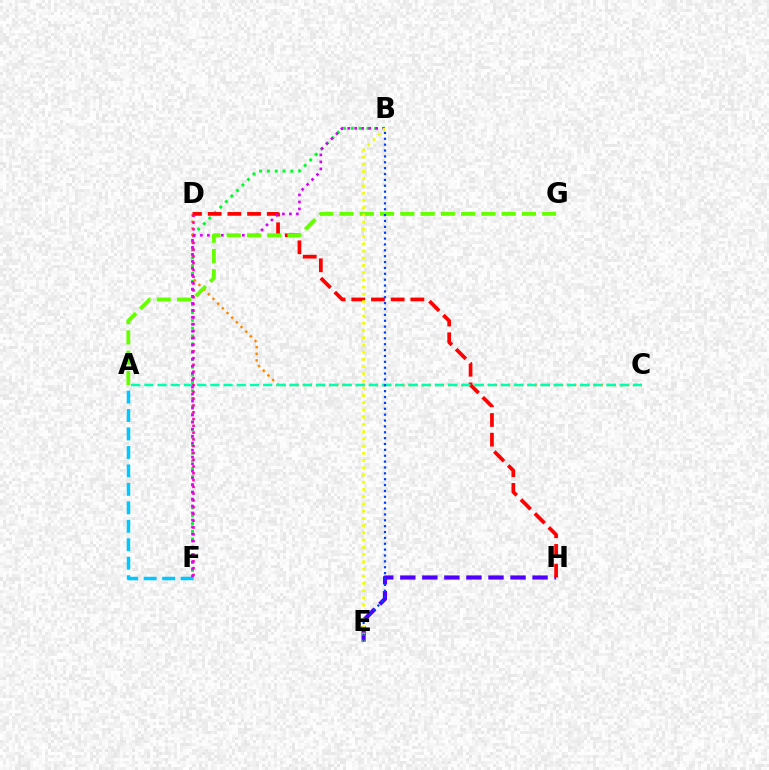{('B', 'F'): [{'color': '#00ff27', 'line_style': 'dotted', 'thickness': 2.12}, {'color': '#d600ff', 'line_style': 'dotted', 'thickness': 1.9}], ('A', 'F'): [{'color': '#00c7ff', 'line_style': 'dashed', 'thickness': 2.51}], ('C', 'D'): [{'color': '#ff8800', 'line_style': 'dotted', 'thickness': 1.8}], ('E', 'H'): [{'color': '#4f00ff', 'line_style': 'dashed', 'thickness': 2.99}], ('D', 'H'): [{'color': '#ff0000', 'line_style': 'dashed', 'thickness': 2.68}], ('A', 'C'): [{'color': '#00ffaf', 'line_style': 'dashed', 'thickness': 1.79}], ('D', 'F'): [{'color': '#ff00a0', 'line_style': 'dotted', 'thickness': 1.84}], ('A', 'G'): [{'color': '#66ff00', 'line_style': 'dashed', 'thickness': 2.75}], ('B', 'E'): [{'color': '#eeff00', 'line_style': 'dotted', 'thickness': 1.96}, {'color': '#003fff', 'line_style': 'dotted', 'thickness': 1.59}]}